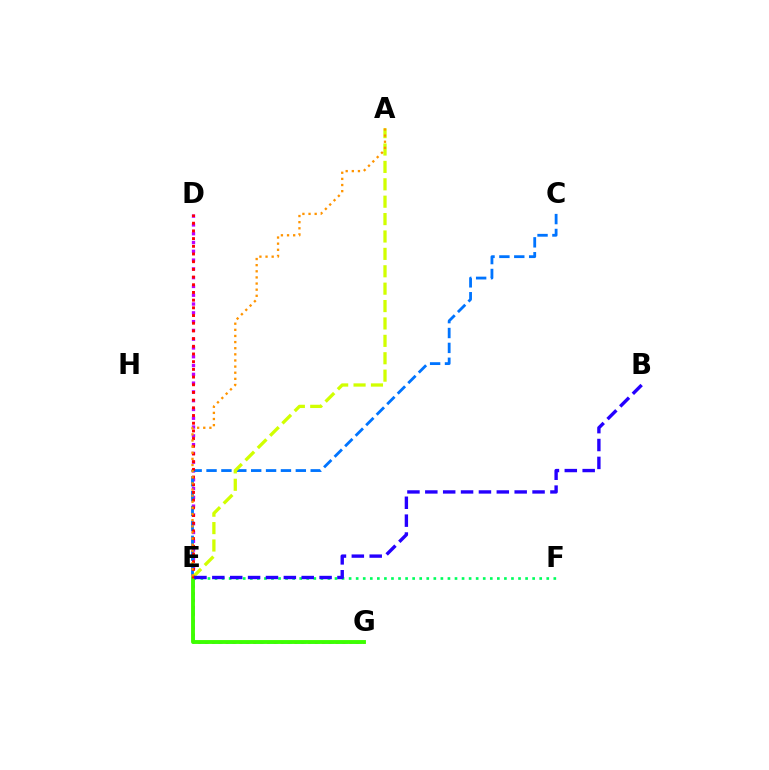{('D', 'E'): [{'color': '#b900ff', 'line_style': 'dotted', 'thickness': 2.39}, {'color': '#ff0000', 'line_style': 'dotted', 'thickness': 2.09}], ('E', 'G'): [{'color': '#00fff6', 'line_style': 'dashed', 'thickness': 1.89}, {'color': '#ff00ac', 'line_style': 'dotted', 'thickness': 1.87}, {'color': '#3dff00', 'line_style': 'solid', 'thickness': 2.79}], ('C', 'E'): [{'color': '#0074ff', 'line_style': 'dashed', 'thickness': 2.02}], ('E', 'F'): [{'color': '#00ff5c', 'line_style': 'dotted', 'thickness': 1.92}], ('A', 'E'): [{'color': '#d1ff00', 'line_style': 'dashed', 'thickness': 2.36}, {'color': '#ff9400', 'line_style': 'dotted', 'thickness': 1.66}], ('B', 'E'): [{'color': '#2500ff', 'line_style': 'dashed', 'thickness': 2.43}]}